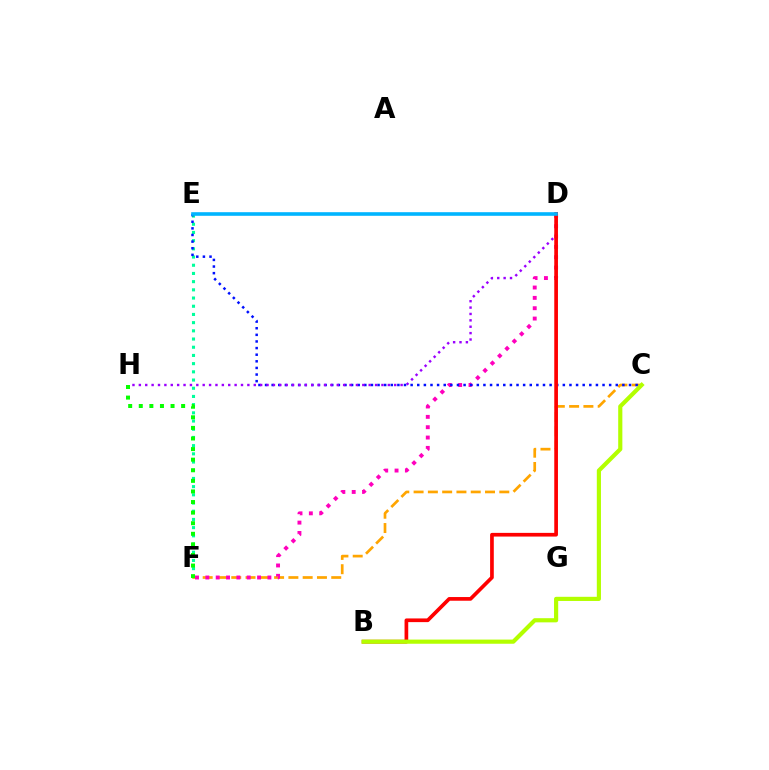{('E', 'F'): [{'color': '#00ff9d', 'line_style': 'dotted', 'thickness': 2.23}], ('C', 'F'): [{'color': '#ffa500', 'line_style': 'dashed', 'thickness': 1.94}], ('D', 'F'): [{'color': '#ff00bd', 'line_style': 'dotted', 'thickness': 2.81}], ('C', 'E'): [{'color': '#0010ff', 'line_style': 'dotted', 'thickness': 1.8}], ('D', 'H'): [{'color': '#9b00ff', 'line_style': 'dotted', 'thickness': 1.73}], ('B', 'D'): [{'color': '#ff0000', 'line_style': 'solid', 'thickness': 2.66}], ('D', 'E'): [{'color': '#00b5ff', 'line_style': 'solid', 'thickness': 2.6}], ('F', 'H'): [{'color': '#08ff00', 'line_style': 'dotted', 'thickness': 2.88}], ('B', 'C'): [{'color': '#b3ff00', 'line_style': 'solid', 'thickness': 2.99}]}